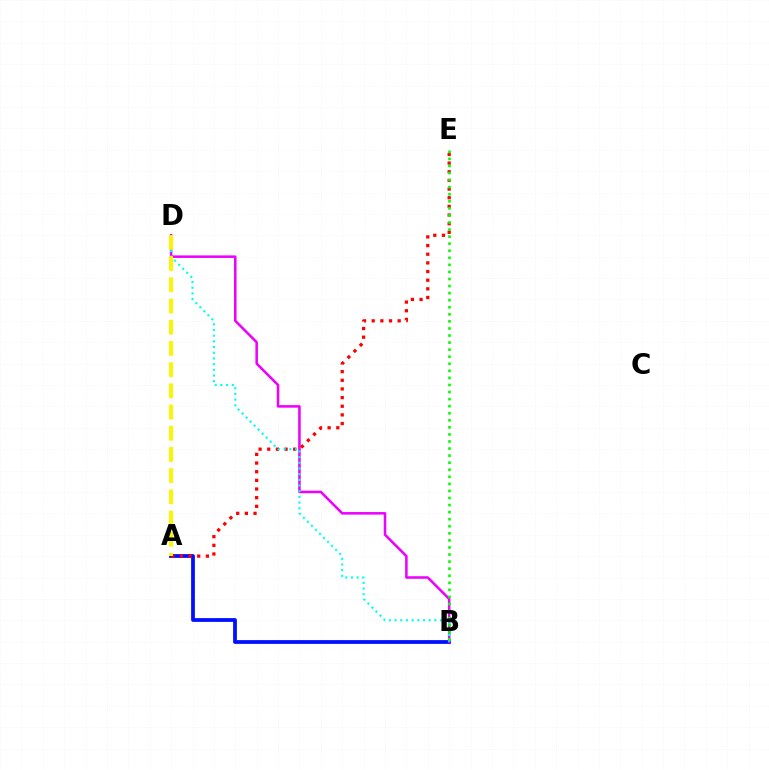{('A', 'B'): [{'color': '#0010ff', 'line_style': 'solid', 'thickness': 2.71}], ('B', 'D'): [{'color': '#ee00ff', 'line_style': 'solid', 'thickness': 1.83}, {'color': '#00fff6', 'line_style': 'dotted', 'thickness': 1.54}], ('A', 'E'): [{'color': '#ff0000', 'line_style': 'dotted', 'thickness': 2.35}], ('B', 'E'): [{'color': '#08ff00', 'line_style': 'dotted', 'thickness': 1.92}], ('A', 'D'): [{'color': '#fcf500', 'line_style': 'dashed', 'thickness': 2.88}]}